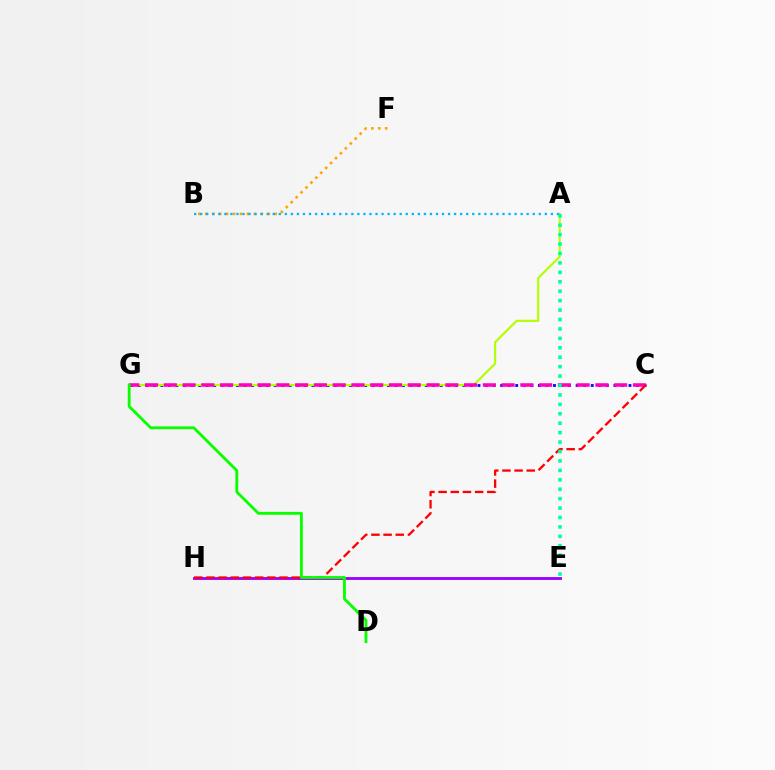{('C', 'G'): [{'color': '#0010ff', 'line_style': 'dotted', 'thickness': 2.05}, {'color': '#ff00bd', 'line_style': 'dashed', 'thickness': 2.55}], ('B', 'F'): [{'color': '#ffa500', 'line_style': 'dotted', 'thickness': 1.89}], ('A', 'G'): [{'color': '#b3ff00', 'line_style': 'solid', 'thickness': 1.54}], ('E', 'H'): [{'color': '#9b00ff', 'line_style': 'solid', 'thickness': 2.06}], ('C', 'H'): [{'color': '#ff0000', 'line_style': 'dashed', 'thickness': 1.65}], ('A', 'E'): [{'color': '#00ff9d', 'line_style': 'dotted', 'thickness': 2.56}], ('D', 'G'): [{'color': '#08ff00', 'line_style': 'solid', 'thickness': 2.04}], ('A', 'B'): [{'color': '#00b5ff', 'line_style': 'dotted', 'thickness': 1.64}]}